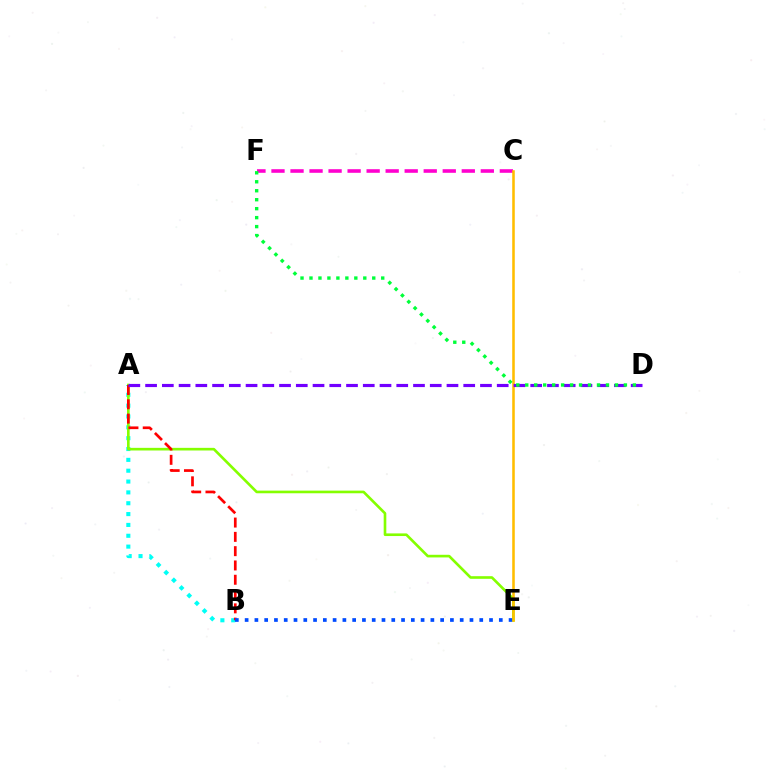{('A', 'B'): [{'color': '#00fff6', 'line_style': 'dotted', 'thickness': 2.95}, {'color': '#ff0000', 'line_style': 'dashed', 'thickness': 1.94}], ('A', 'E'): [{'color': '#84ff00', 'line_style': 'solid', 'thickness': 1.9}], ('B', 'E'): [{'color': '#004bff', 'line_style': 'dotted', 'thickness': 2.66}], ('C', 'F'): [{'color': '#ff00cf', 'line_style': 'dashed', 'thickness': 2.59}], ('C', 'E'): [{'color': '#ffbd00', 'line_style': 'solid', 'thickness': 1.85}], ('A', 'D'): [{'color': '#7200ff', 'line_style': 'dashed', 'thickness': 2.27}], ('D', 'F'): [{'color': '#00ff39', 'line_style': 'dotted', 'thickness': 2.44}]}